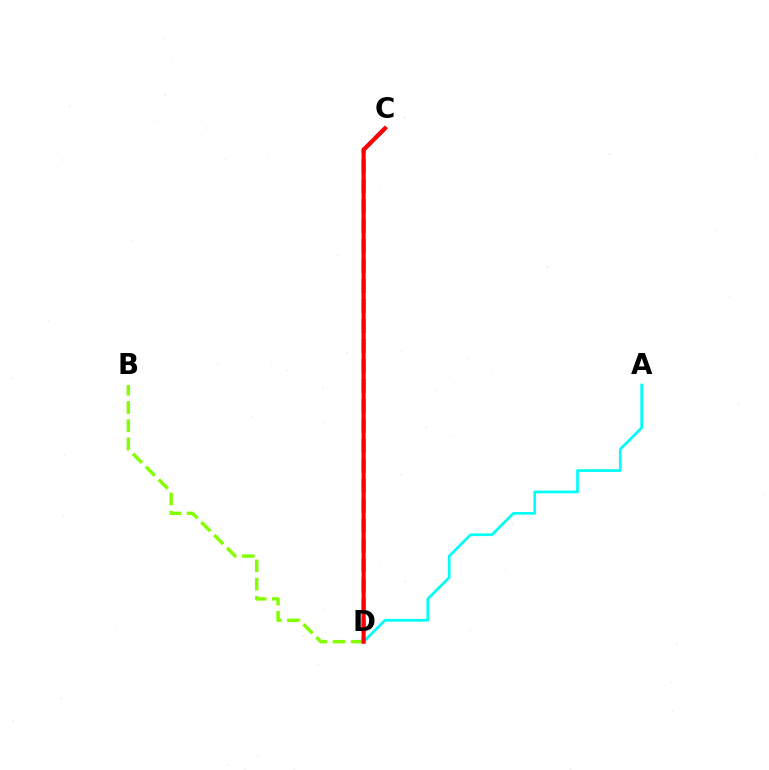{('C', 'D'): [{'color': '#7200ff', 'line_style': 'dashed', 'thickness': 2.71}, {'color': '#ff0000', 'line_style': 'solid', 'thickness': 2.98}], ('A', 'D'): [{'color': '#00fff6', 'line_style': 'solid', 'thickness': 1.95}], ('B', 'D'): [{'color': '#84ff00', 'line_style': 'dashed', 'thickness': 2.47}]}